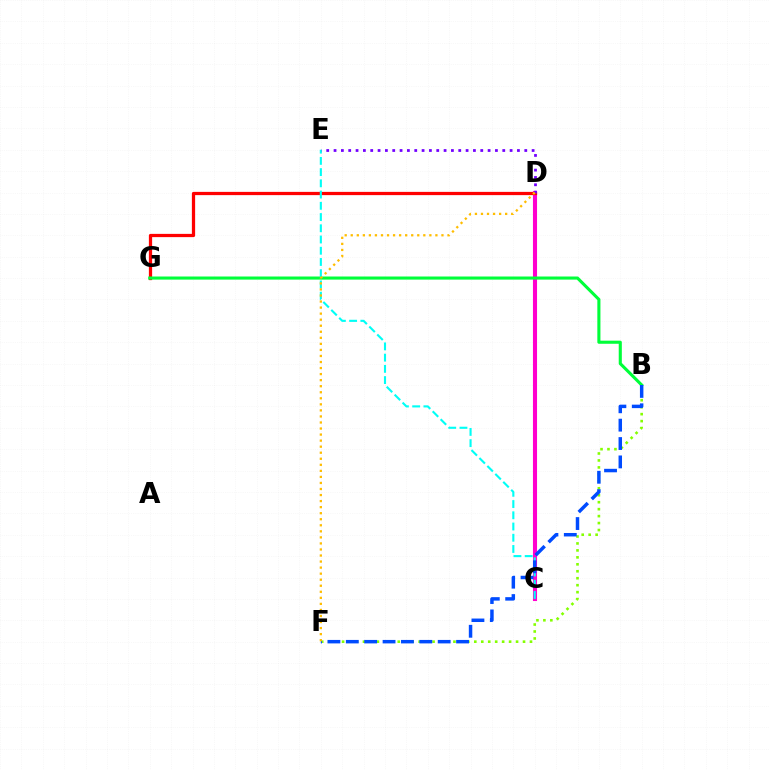{('C', 'D'): [{'color': '#ff00cf', 'line_style': 'solid', 'thickness': 2.94}], ('D', 'G'): [{'color': '#ff0000', 'line_style': 'solid', 'thickness': 2.34}], ('B', 'G'): [{'color': '#00ff39', 'line_style': 'solid', 'thickness': 2.23}], ('B', 'F'): [{'color': '#84ff00', 'line_style': 'dotted', 'thickness': 1.89}, {'color': '#004bff', 'line_style': 'dashed', 'thickness': 2.5}], ('C', 'E'): [{'color': '#00fff6', 'line_style': 'dashed', 'thickness': 1.53}], ('D', 'E'): [{'color': '#7200ff', 'line_style': 'dotted', 'thickness': 1.99}], ('D', 'F'): [{'color': '#ffbd00', 'line_style': 'dotted', 'thickness': 1.64}]}